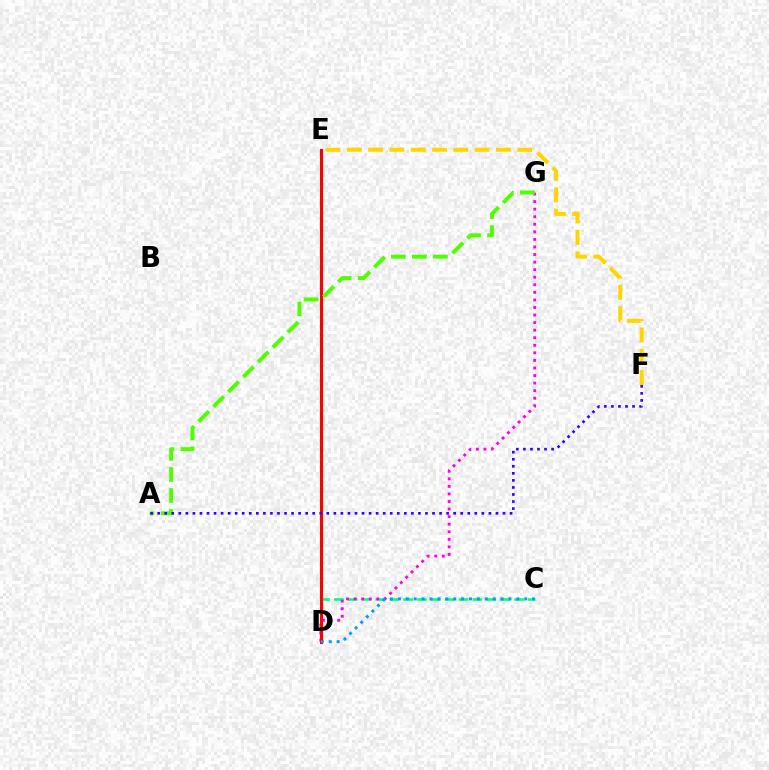{('C', 'D'): [{'color': '#00ff86', 'line_style': 'dashed', 'thickness': 1.88}, {'color': '#009eff', 'line_style': 'dotted', 'thickness': 2.15}], ('D', 'G'): [{'color': '#ff00ed', 'line_style': 'dotted', 'thickness': 2.05}], ('D', 'E'): [{'color': '#ff0000', 'line_style': 'solid', 'thickness': 2.23}], ('E', 'F'): [{'color': '#ffd500', 'line_style': 'dashed', 'thickness': 2.9}], ('A', 'G'): [{'color': '#4fff00', 'line_style': 'dashed', 'thickness': 2.86}], ('A', 'F'): [{'color': '#3700ff', 'line_style': 'dotted', 'thickness': 1.91}]}